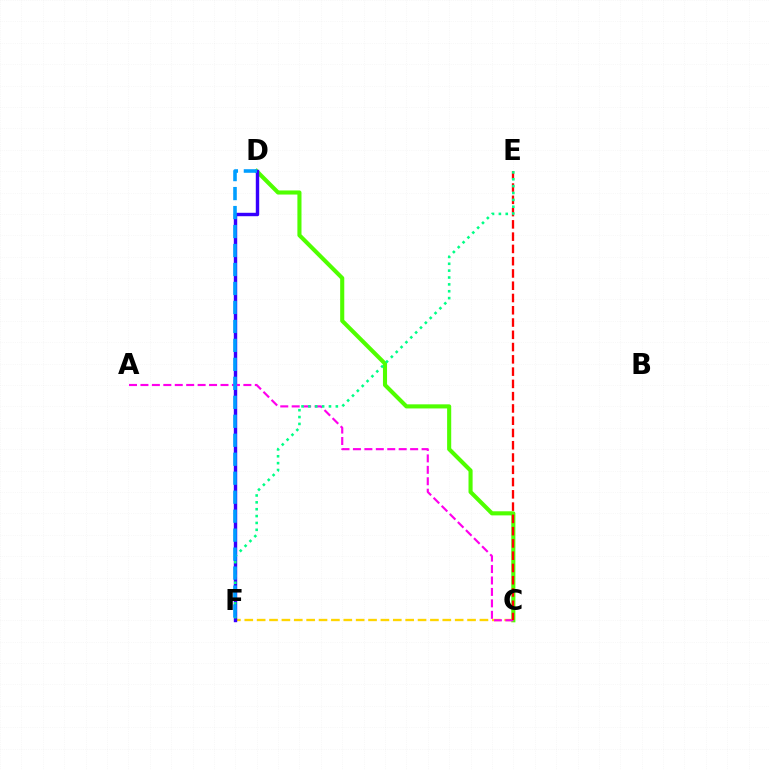{('C', 'D'): [{'color': '#4fff00', 'line_style': 'solid', 'thickness': 2.95}], ('C', 'F'): [{'color': '#ffd500', 'line_style': 'dashed', 'thickness': 1.68}], ('D', 'F'): [{'color': '#3700ff', 'line_style': 'solid', 'thickness': 2.46}, {'color': '#009eff', 'line_style': 'dashed', 'thickness': 2.58}], ('A', 'C'): [{'color': '#ff00ed', 'line_style': 'dashed', 'thickness': 1.55}], ('C', 'E'): [{'color': '#ff0000', 'line_style': 'dashed', 'thickness': 1.67}], ('E', 'F'): [{'color': '#00ff86', 'line_style': 'dotted', 'thickness': 1.87}]}